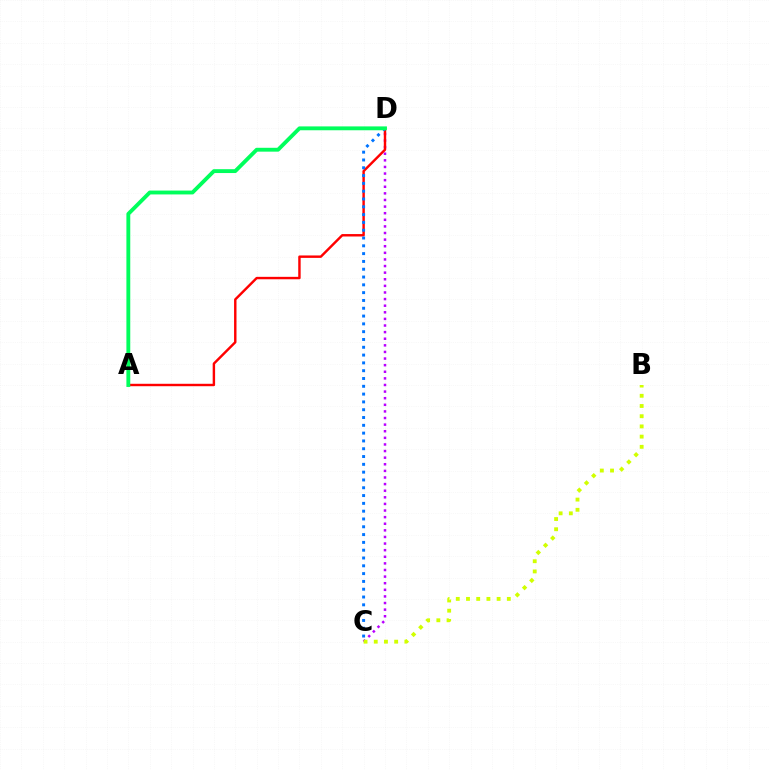{('C', 'D'): [{'color': '#b900ff', 'line_style': 'dotted', 'thickness': 1.8}, {'color': '#0074ff', 'line_style': 'dotted', 'thickness': 2.12}], ('A', 'D'): [{'color': '#ff0000', 'line_style': 'solid', 'thickness': 1.75}, {'color': '#00ff5c', 'line_style': 'solid', 'thickness': 2.78}], ('B', 'C'): [{'color': '#d1ff00', 'line_style': 'dotted', 'thickness': 2.77}]}